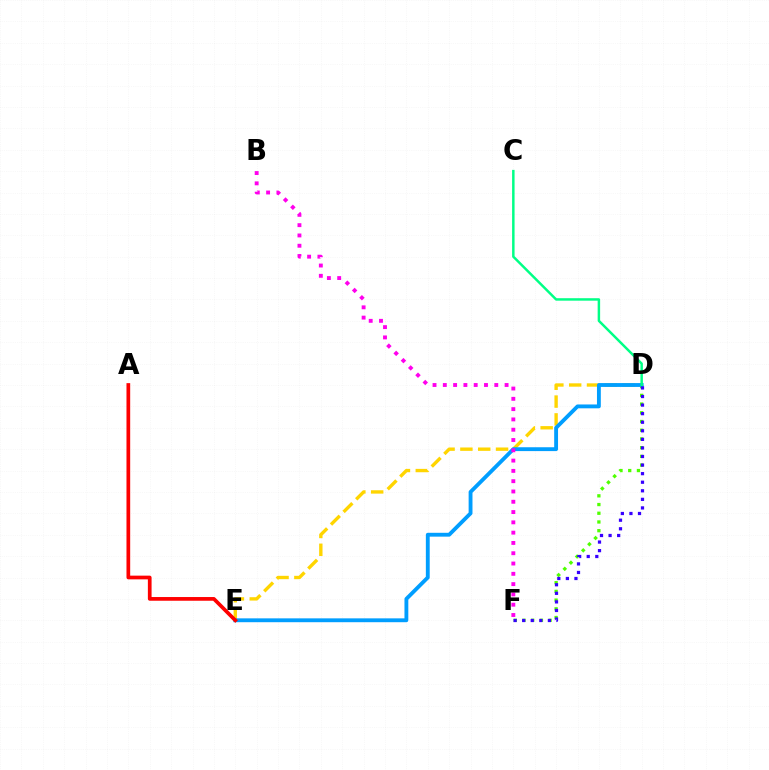{('D', 'E'): [{'color': '#ffd500', 'line_style': 'dashed', 'thickness': 2.42}, {'color': '#009eff', 'line_style': 'solid', 'thickness': 2.77}], ('D', 'F'): [{'color': '#4fff00', 'line_style': 'dotted', 'thickness': 2.37}, {'color': '#3700ff', 'line_style': 'dotted', 'thickness': 2.33}], ('C', 'D'): [{'color': '#00ff86', 'line_style': 'solid', 'thickness': 1.78}], ('A', 'E'): [{'color': '#ff0000', 'line_style': 'solid', 'thickness': 2.67}], ('B', 'F'): [{'color': '#ff00ed', 'line_style': 'dotted', 'thickness': 2.8}]}